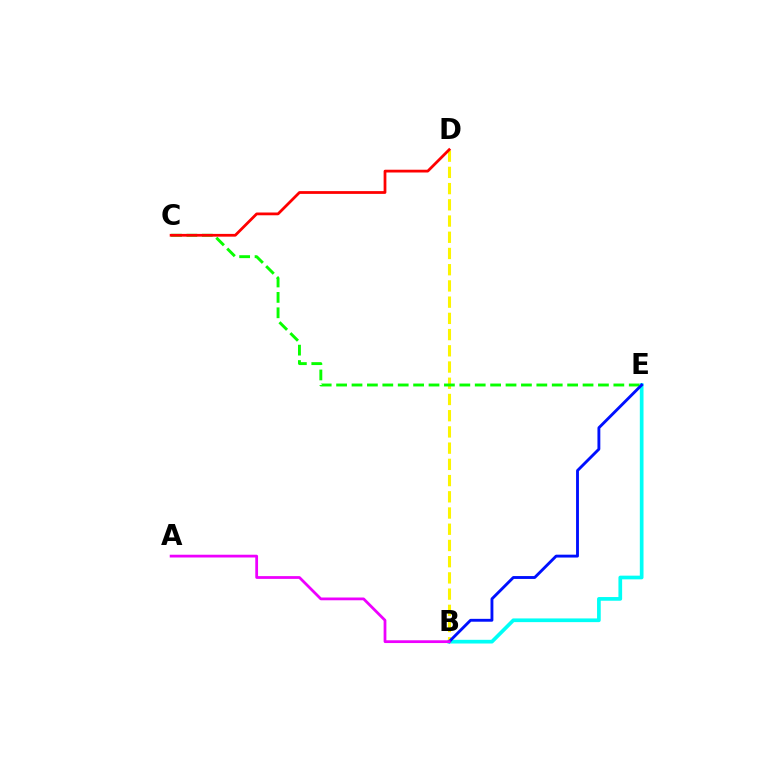{('B', 'E'): [{'color': '#00fff6', 'line_style': 'solid', 'thickness': 2.66}, {'color': '#0010ff', 'line_style': 'solid', 'thickness': 2.07}], ('B', 'D'): [{'color': '#fcf500', 'line_style': 'dashed', 'thickness': 2.2}], ('C', 'E'): [{'color': '#08ff00', 'line_style': 'dashed', 'thickness': 2.09}], ('A', 'B'): [{'color': '#ee00ff', 'line_style': 'solid', 'thickness': 1.99}], ('C', 'D'): [{'color': '#ff0000', 'line_style': 'solid', 'thickness': 1.99}]}